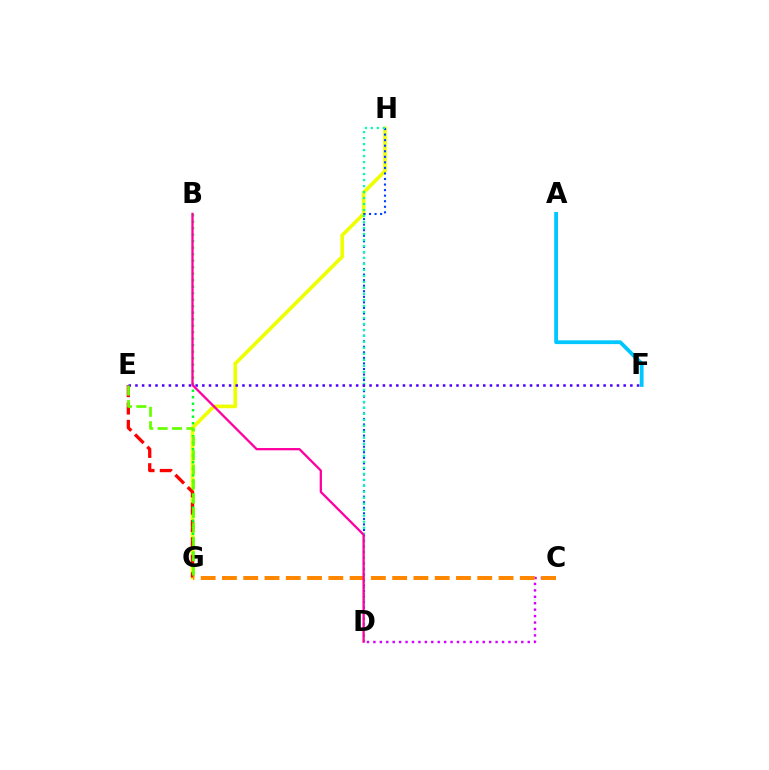{('G', 'H'): [{'color': '#eeff00', 'line_style': 'solid', 'thickness': 2.62}], ('C', 'D'): [{'color': '#d600ff', 'line_style': 'dotted', 'thickness': 1.75}], ('D', 'H'): [{'color': '#003fff', 'line_style': 'dotted', 'thickness': 1.51}, {'color': '#00ffaf', 'line_style': 'dotted', 'thickness': 1.63}], ('E', 'G'): [{'color': '#ff0000', 'line_style': 'dashed', 'thickness': 2.37}, {'color': '#66ff00', 'line_style': 'dashed', 'thickness': 1.96}], ('E', 'F'): [{'color': '#4f00ff', 'line_style': 'dotted', 'thickness': 1.82}], ('C', 'G'): [{'color': '#ff8800', 'line_style': 'dashed', 'thickness': 2.89}], ('B', 'G'): [{'color': '#00ff27', 'line_style': 'dotted', 'thickness': 1.77}], ('A', 'F'): [{'color': '#00c7ff', 'line_style': 'solid', 'thickness': 2.74}], ('B', 'D'): [{'color': '#ff00a0', 'line_style': 'solid', 'thickness': 1.65}]}